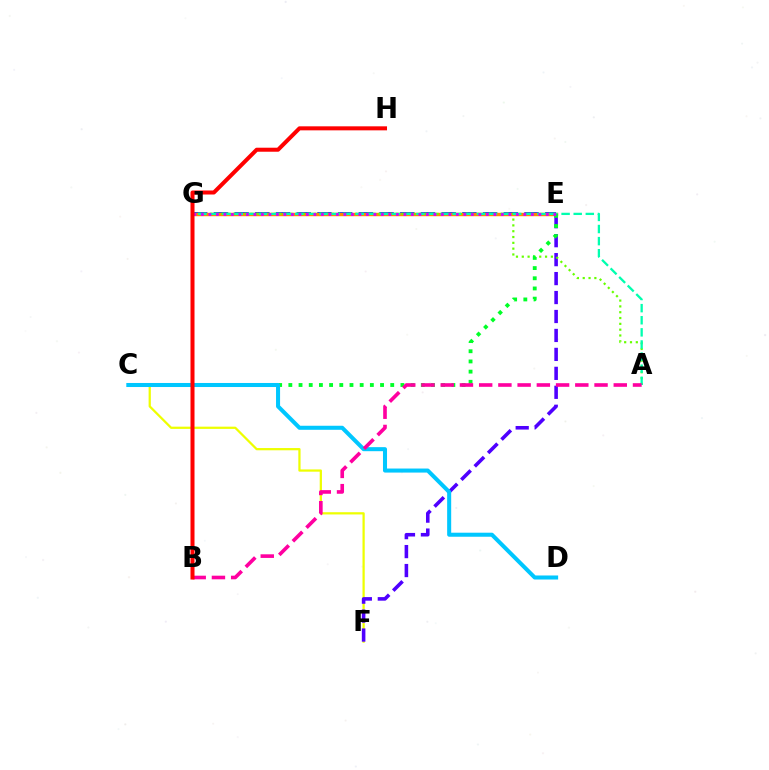{('E', 'G'): [{'color': '#003fff', 'line_style': 'dashed', 'thickness': 2.81}, {'color': '#ff8800', 'line_style': 'solid', 'thickness': 2.47}, {'color': '#d600ff', 'line_style': 'dotted', 'thickness': 2.04}], ('C', 'F'): [{'color': '#eeff00', 'line_style': 'solid', 'thickness': 1.61}], ('E', 'F'): [{'color': '#4f00ff', 'line_style': 'dashed', 'thickness': 2.57}], ('A', 'G'): [{'color': '#66ff00', 'line_style': 'dotted', 'thickness': 1.58}, {'color': '#00ffaf', 'line_style': 'dashed', 'thickness': 1.64}], ('C', 'E'): [{'color': '#00ff27', 'line_style': 'dotted', 'thickness': 2.77}], ('C', 'D'): [{'color': '#00c7ff', 'line_style': 'solid', 'thickness': 2.91}], ('A', 'B'): [{'color': '#ff00a0', 'line_style': 'dashed', 'thickness': 2.61}], ('B', 'H'): [{'color': '#ff0000', 'line_style': 'solid', 'thickness': 2.89}]}